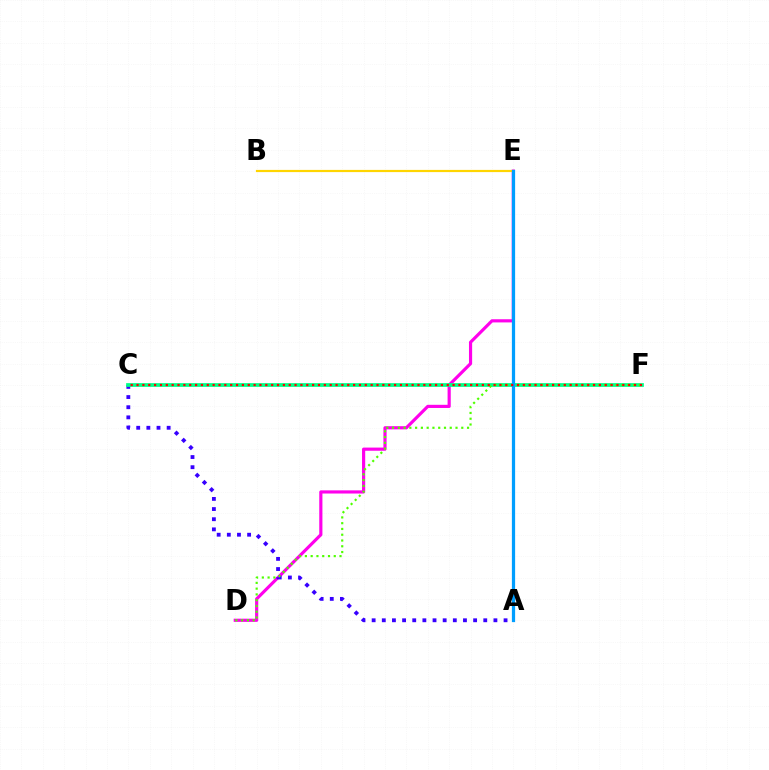{('D', 'E'): [{'color': '#ff00ed', 'line_style': 'solid', 'thickness': 2.28}], ('B', 'E'): [{'color': '#ffd500', 'line_style': 'solid', 'thickness': 1.58}], ('A', 'C'): [{'color': '#3700ff', 'line_style': 'dotted', 'thickness': 2.76}], ('C', 'F'): [{'color': '#00ff86', 'line_style': 'solid', 'thickness': 2.69}, {'color': '#ff0000', 'line_style': 'dotted', 'thickness': 1.59}], ('D', 'F'): [{'color': '#4fff00', 'line_style': 'dotted', 'thickness': 1.57}], ('A', 'E'): [{'color': '#009eff', 'line_style': 'solid', 'thickness': 2.33}]}